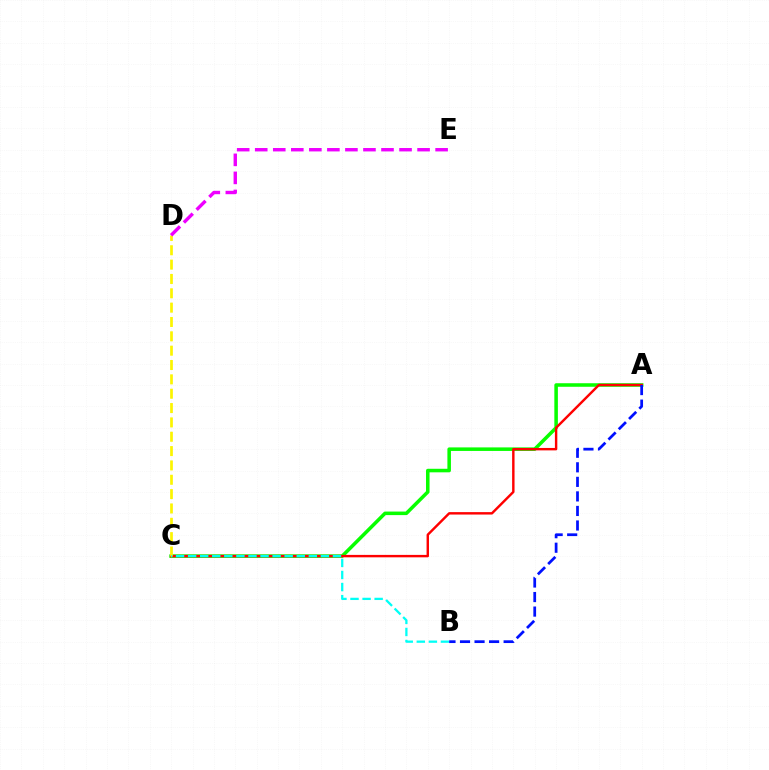{('A', 'C'): [{'color': '#08ff00', 'line_style': 'solid', 'thickness': 2.55}, {'color': '#ff0000', 'line_style': 'solid', 'thickness': 1.74}], ('C', 'D'): [{'color': '#fcf500', 'line_style': 'dashed', 'thickness': 1.95}], ('B', 'C'): [{'color': '#00fff6', 'line_style': 'dashed', 'thickness': 1.64}], ('D', 'E'): [{'color': '#ee00ff', 'line_style': 'dashed', 'thickness': 2.45}], ('A', 'B'): [{'color': '#0010ff', 'line_style': 'dashed', 'thickness': 1.98}]}